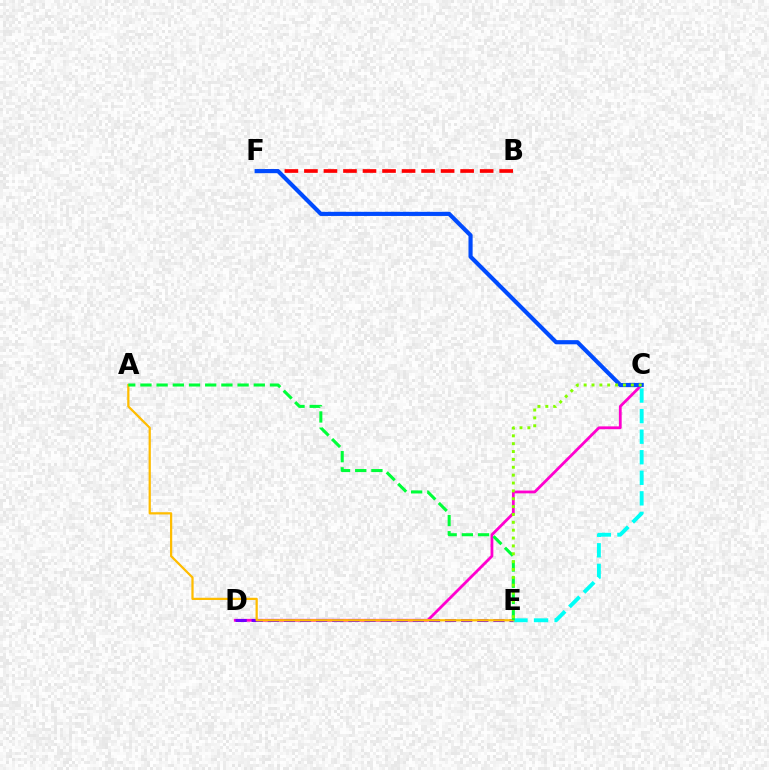{('C', 'D'): [{'color': '#ff00cf', 'line_style': 'solid', 'thickness': 2.02}], ('C', 'E'): [{'color': '#00fff6', 'line_style': 'dashed', 'thickness': 2.79}, {'color': '#84ff00', 'line_style': 'dotted', 'thickness': 2.14}], ('D', 'E'): [{'color': '#7200ff', 'line_style': 'dashed', 'thickness': 2.19}], ('A', 'E'): [{'color': '#ffbd00', 'line_style': 'solid', 'thickness': 1.62}, {'color': '#00ff39', 'line_style': 'dashed', 'thickness': 2.2}], ('B', 'F'): [{'color': '#ff0000', 'line_style': 'dashed', 'thickness': 2.65}], ('C', 'F'): [{'color': '#004bff', 'line_style': 'solid', 'thickness': 2.98}]}